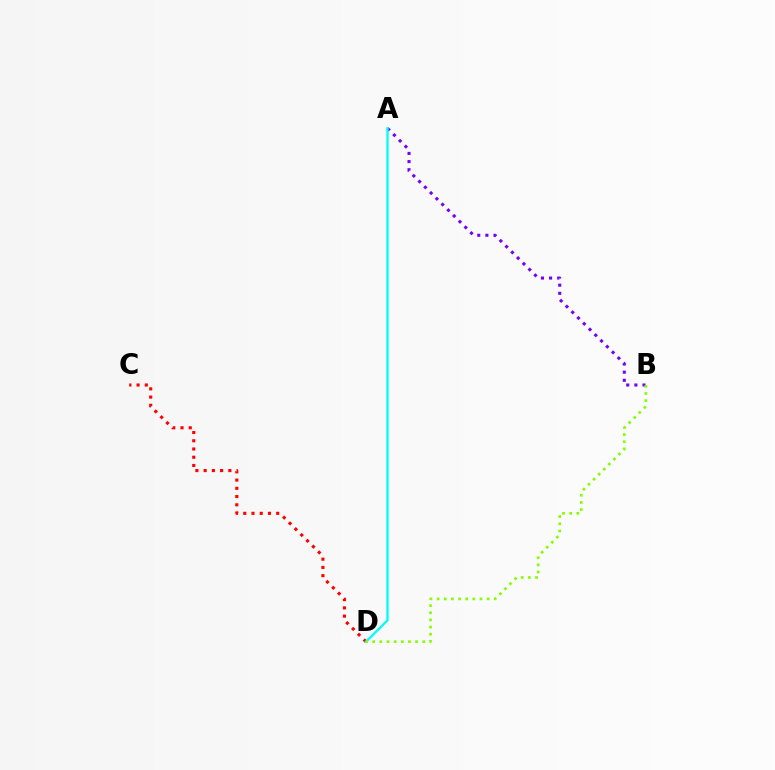{('C', 'D'): [{'color': '#ff0000', 'line_style': 'dotted', 'thickness': 2.24}], ('A', 'B'): [{'color': '#7200ff', 'line_style': 'dotted', 'thickness': 2.21}], ('A', 'D'): [{'color': '#00fff6', 'line_style': 'solid', 'thickness': 1.67}], ('B', 'D'): [{'color': '#84ff00', 'line_style': 'dotted', 'thickness': 1.94}]}